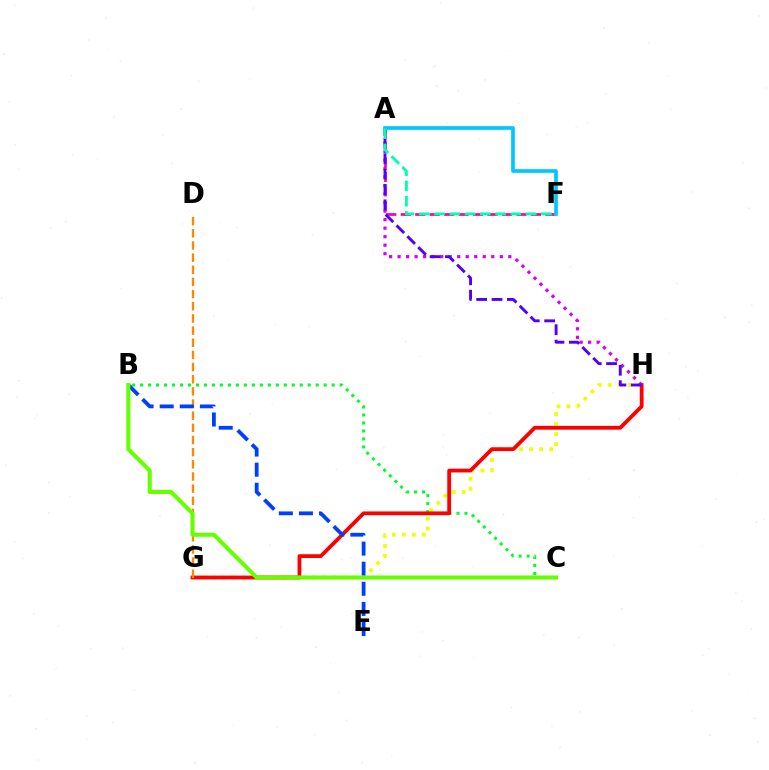{('A', 'F'): [{'color': '#ff00a0', 'line_style': 'dashed', 'thickness': 1.96}, {'color': '#00c7ff', 'line_style': 'solid', 'thickness': 2.64}, {'color': '#00ffaf', 'line_style': 'dashed', 'thickness': 2.07}], ('B', 'C'): [{'color': '#00ff27', 'line_style': 'dotted', 'thickness': 2.17}, {'color': '#66ff00', 'line_style': 'solid', 'thickness': 2.93}], ('G', 'H'): [{'color': '#eeff00', 'line_style': 'dotted', 'thickness': 2.72}, {'color': '#ff0000', 'line_style': 'solid', 'thickness': 2.73}], ('D', 'G'): [{'color': '#ff8800', 'line_style': 'dashed', 'thickness': 1.65}], ('A', 'H'): [{'color': '#d600ff', 'line_style': 'dotted', 'thickness': 2.31}, {'color': '#4f00ff', 'line_style': 'dashed', 'thickness': 2.09}], ('B', 'E'): [{'color': '#003fff', 'line_style': 'dashed', 'thickness': 2.73}]}